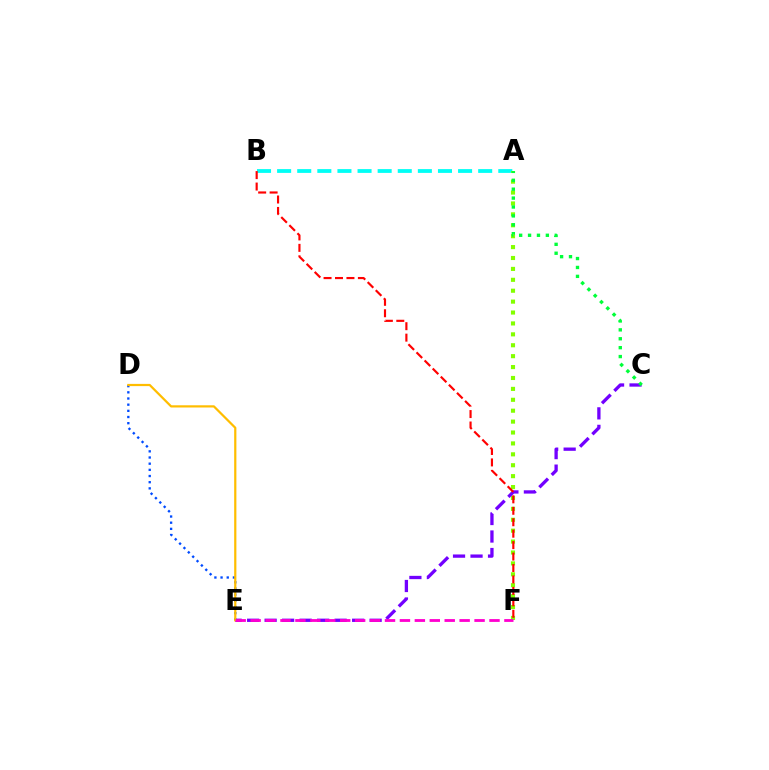{('A', 'B'): [{'color': '#00fff6', 'line_style': 'dashed', 'thickness': 2.73}], ('A', 'F'): [{'color': '#84ff00', 'line_style': 'dotted', 'thickness': 2.96}], ('C', 'E'): [{'color': '#7200ff', 'line_style': 'dashed', 'thickness': 2.38}], ('B', 'F'): [{'color': '#ff0000', 'line_style': 'dashed', 'thickness': 1.55}], ('D', 'E'): [{'color': '#004bff', 'line_style': 'dotted', 'thickness': 1.68}, {'color': '#ffbd00', 'line_style': 'solid', 'thickness': 1.6}], ('E', 'F'): [{'color': '#ff00cf', 'line_style': 'dashed', 'thickness': 2.03}], ('A', 'C'): [{'color': '#00ff39', 'line_style': 'dotted', 'thickness': 2.42}]}